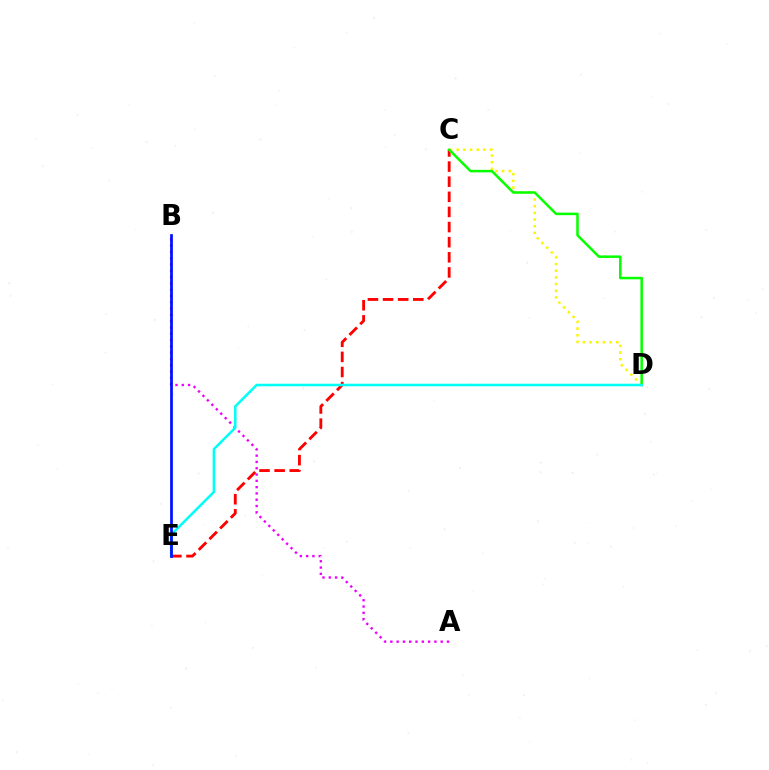{('A', 'B'): [{'color': '#ee00ff', 'line_style': 'dotted', 'thickness': 1.71}], ('C', 'D'): [{'color': '#fcf500', 'line_style': 'dotted', 'thickness': 1.81}, {'color': '#08ff00', 'line_style': 'solid', 'thickness': 1.82}], ('C', 'E'): [{'color': '#ff0000', 'line_style': 'dashed', 'thickness': 2.05}], ('D', 'E'): [{'color': '#00fff6', 'line_style': 'solid', 'thickness': 1.83}], ('B', 'E'): [{'color': '#0010ff', 'line_style': 'solid', 'thickness': 1.97}]}